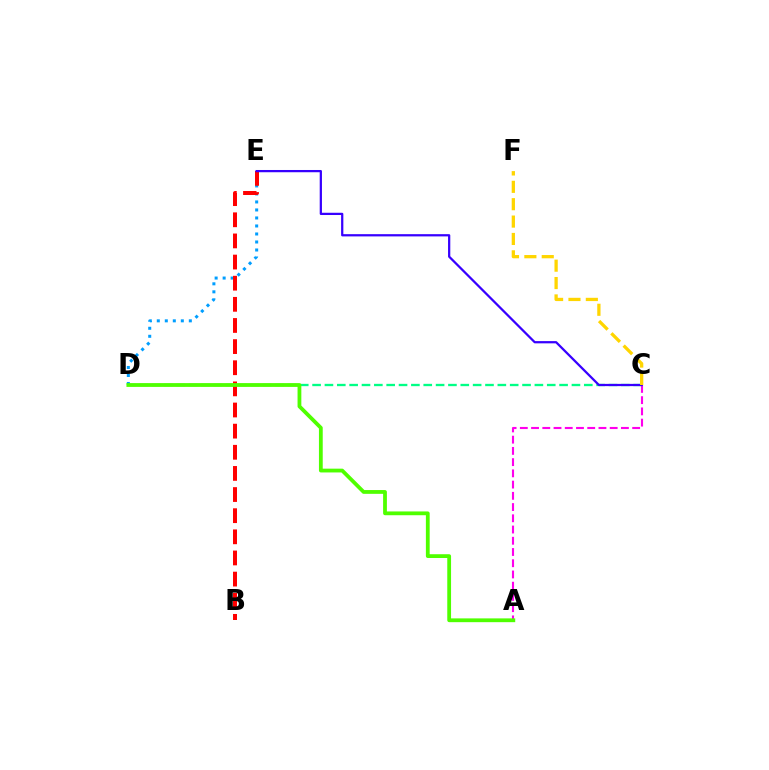{('A', 'C'): [{'color': '#ff00ed', 'line_style': 'dashed', 'thickness': 1.53}], ('D', 'E'): [{'color': '#009eff', 'line_style': 'dotted', 'thickness': 2.18}], ('C', 'D'): [{'color': '#00ff86', 'line_style': 'dashed', 'thickness': 1.68}], ('B', 'E'): [{'color': '#ff0000', 'line_style': 'dashed', 'thickness': 2.87}], ('C', 'E'): [{'color': '#3700ff', 'line_style': 'solid', 'thickness': 1.62}], ('C', 'F'): [{'color': '#ffd500', 'line_style': 'dashed', 'thickness': 2.36}], ('A', 'D'): [{'color': '#4fff00', 'line_style': 'solid', 'thickness': 2.73}]}